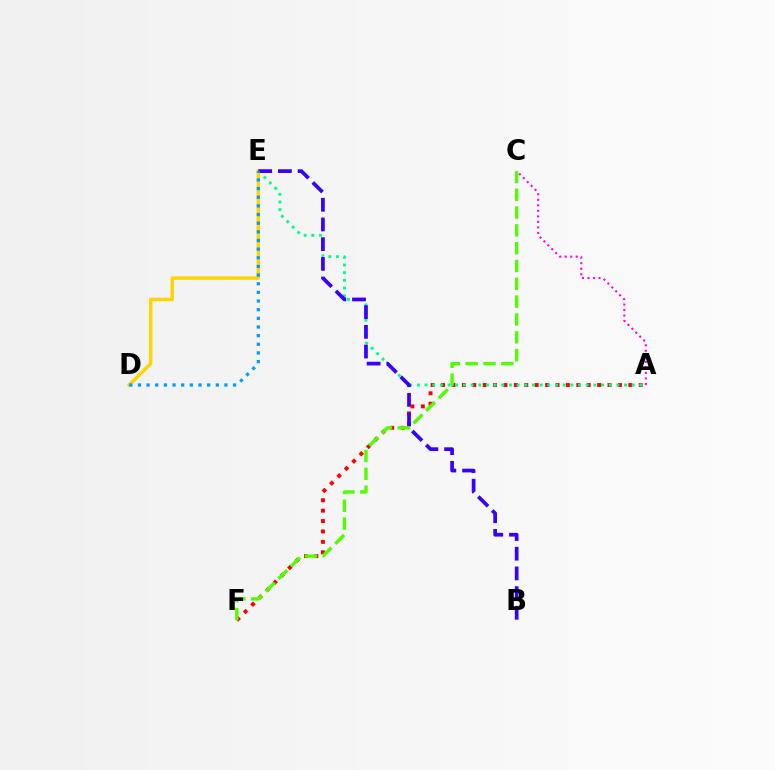{('A', 'F'): [{'color': '#ff0000', 'line_style': 'dotted', 'thickness': 2.83}], ('A', 'C'): [{'color': '#ff00ed', 'line_style': 'dotted', 'thickness': 1.5}], ('A', 'E'): [{'color': '#00ff86', 'line_style': 'dotted', 'thickness': 2.08}], ('D', 'E'): [{'color': '#ffd500', 'line_style': 'solid', 'thickness': 2.49}, {'color': '#009eff', 'line_style': 'dotted', 'thickness': 2.35}], ('B', 'E'): [{'color': '#3700ff', 'line_style': 'dashed', 'thickness': 2.68}], ('C', 'F'): [{'color': '#4fff00', 'line_style': 'dashed', 'thickness': 2.42}]}